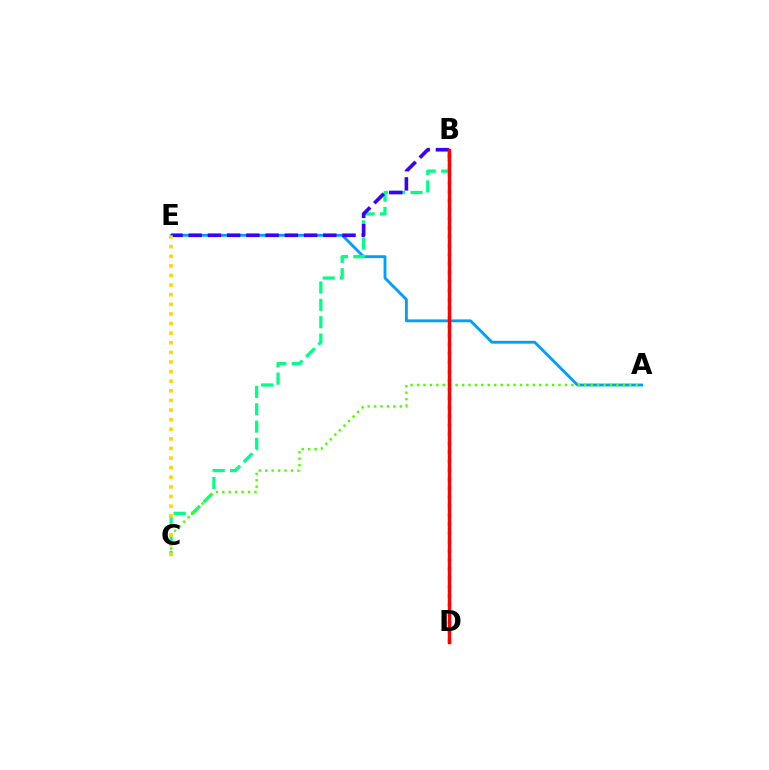{('A', 'E'): [{'color': '#009eff', 'line_style': 'solid', 'thickness': 2.05}], ('B', 'C'): [{'color': '#00ff86', 'line_style': 'dashed', 'thickness': 2.36}], ('A', 'C'): [{'color': '#4fff00', 'line_style': 'dotted', 'thickness': 1.75}], ('B', 'D'): [{'color': '#ff00ed', 'line_style': 'dotted', 'thickness': 2.44}, {'color': '#ff0000', 'line_style': 'solid', 'thickness': 2.45}], ('B', 'E'): [{'color': '#3700ff', 'line_style': 'dashed', 'thickness': 2.61}], ('C', 'E'): [{'color': '#ffd500', 'line_style': 'dotted', 'thickness': 2.61}]}